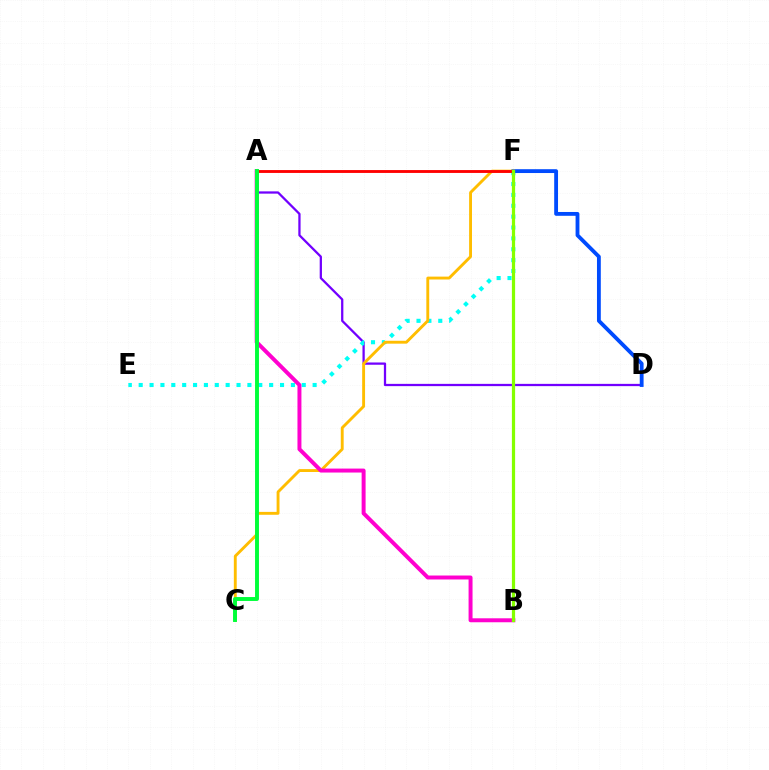{('A', 'D'): [{'color': '#7200ff', 'line_style': 'solid', 'thickness': 1.63}], ('E', 'F'): [{'color': '#00fff6', 'line_style': 'dotted', 'thickness': 2.95}], ('D', 'F'): [{'color': '#004bff', 'line_style': 'solid', 'thickness': 2.76}], ('C', 'F'): [{'color': '#ffbd00', 'line_style': 'solid', 'thickness': 2.08}], ('A', 'B'): [{'color': '#ff00cf', 'line_style': 'solid', 'thickness': 2.85}], ('A', 'F'): [{'color': '#ff0000', 'line_style': 'solid', 'thickness': 2.06}], ('A', 'C'): [{'color': '#00ff39', 'line_style': 'solid', 'thickness': 2.82}], ('B', 'F'): [{'color': '#84ff00', 'line_style': 'solid', 'thickness': 2.32}]}